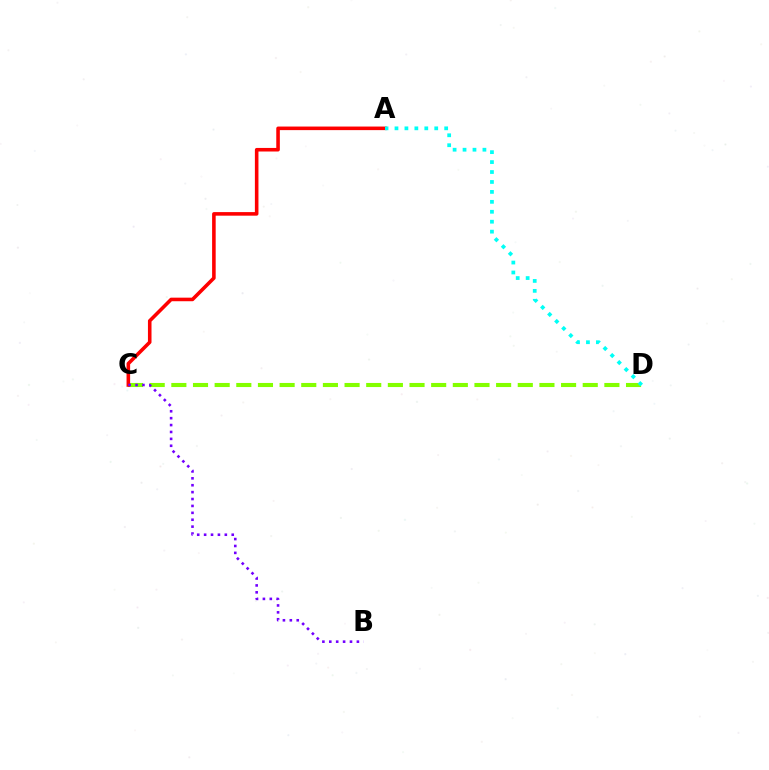{('C', 'D'): [{'color': '#84ff00', 'line_style': 'dashed', 'thickness': 2.94}], ('A', 'C'): [{'color': '#ff0000', 'line_style': 'solid', 'thickness': 2.57}], ('B', 'C'): [{'color': '#7200ff', 'line_style': 'dotted', 'thickness': 1.88}], ('A', 'D'): [{'color': '#00fff6', 'line_style': 'dotted', 'thickness': 2.7}]}